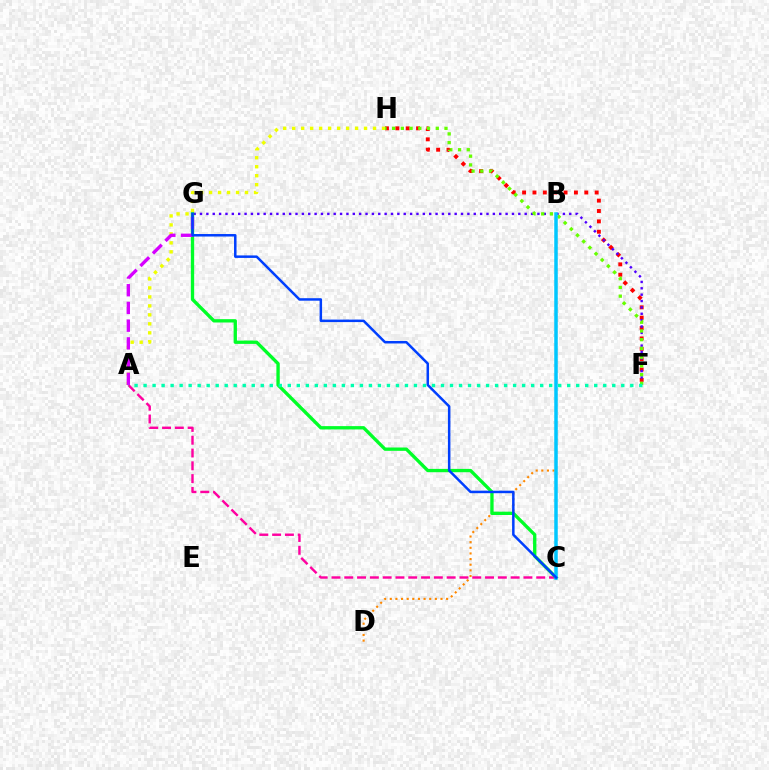{('F', 'H'): [{'color': '#ff0000', 'line_style': 'dotted', 'thickness': 2.82}, {'color': '#66ff00', 'line_style': 'dotted', 'thickness': 2.37}], ('F', 'G'): [{'color': '#4f00ff', 'line_style': 'dotted', 'thickness': 1.73}], ('A', 'H'): [{'color': '#eeff00', 'line_style': 'dotted', 'thickness': 2.44}], ('B', 'D'): [{'color': '#ff8800', 'line_style': 'dotted', 'thickness': 1.53}], ('A', 'C'): [{'color': '#ff00a0', 'line_style': 'dashed', 'thickness': 1.74}], ('C', 'G'): [{'color': '#00ff27', 'line_style': 'solid', 'thickness': 2.4}, {'color': '#003fff', 'line_style': 'solid', 'thickness': 1.8}], ('B', 'C'): [{'color': '#00c7ff', 'line_style': 'solid', 'thickness': 2.52}], ('A', 'G'): [{'color': '#d600ff', 'line_style': 'dashed', 'thickness': 2.41}], ('A', 'F'): [{'color': '#00ffaf', 'line_style': 'dotted', 'thickness': 2.45}]}